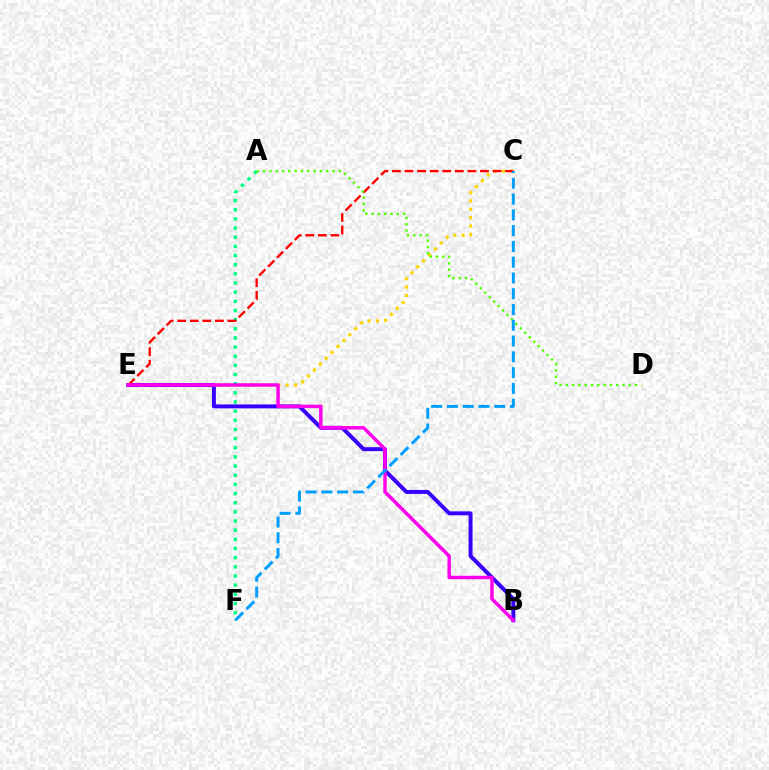{('C', 'E'): [{'color': '#ffd500', 'line_style': 'dotted', 'thickness': 2.27}, {'color': '#ff0000', 'line_style': 'dashed', 'thickness': 1.71}], ('B', 'E'): [{'color': '#3700ff', 'line_style': 'solid', 'thickness': 2.84}, {'color': '#ff00ed', 'line_style': 'solid', 'thickness': 2.49}], ('A', 'F'): [{'color': '#00ff86', 'line_style': 'dotted', 'thickness': 2.49}], ('A', 'D'): [{'color': '#4fff00', 'line_style': 'dotted', 'thickness': 1.71}], ('C', 'F'): [{'color': '#009eff', 'line_style': 'dashed', 'thickness': 2.14}]}